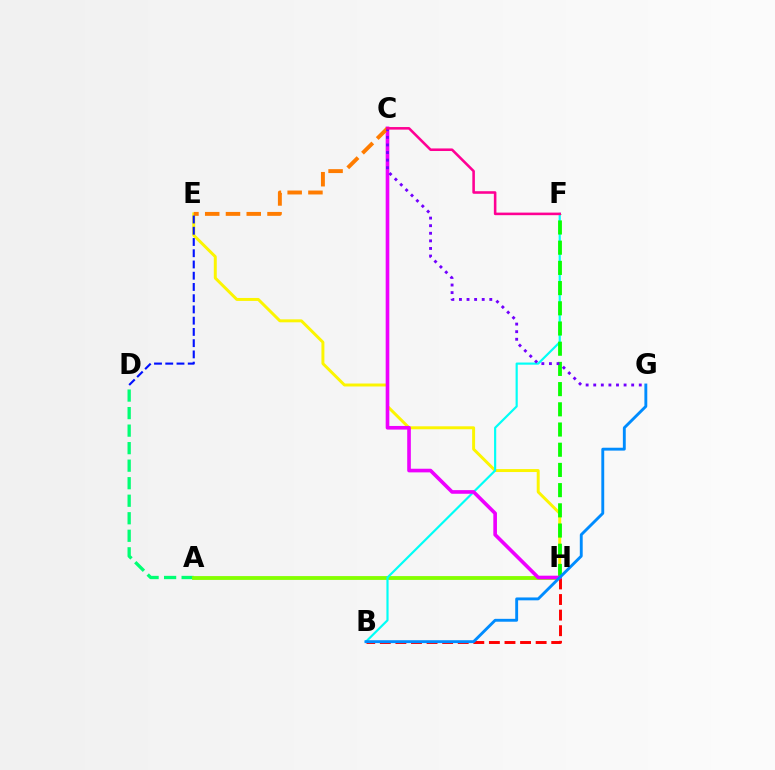{('E', 'H'): [{'color': '#fcf500', 'line_style': 'solid', 'thickness': 2.13}], ('A', 'D'): [{'color': '#00ff74', 'line_style': 'dashed', 'thickness': 2.38}], ('A', 'H'): [{'color': '#84ff00', 'line_style': 'solid', 'thickness': 2.75}], ('B', 'F'): [{'color': '#00fff6', 'line_style': 'solid', 'thickness': 1.56}], ('B', 'H'): [{'color': '#ff0000', 'line_style': 'dashed', 'thickness': 2.12}], ('F', 'H'): [{'color': '#08ff00', 'line_style': 'dashed', 'thickness': 2.74}], ('C', 'H'): [{'color': '#ee00ff', 'line_style': 'solid', 'thickness': 2.62}], ('C', 'E'): [{'color': '#ff7c00', 'line_style': 'dashed', 'thickness': 2.82}], ('D', 'E'): [{'color': '#0010ff', 'line_style': 'dashed', 'thickness': 1.53}], ('C', 'G'): [{'color': '#7200ff', 'line_style': 'dotted', 'thickness': 2.06}], ('B', 'G'): [{'color': '#008cff', 'line_style': 'solid', 'thickness': 2.07}], ('C', 'F'): [{'color': '#ff0094', 'line_style': 'solid', 'thickness': 1.85}]}